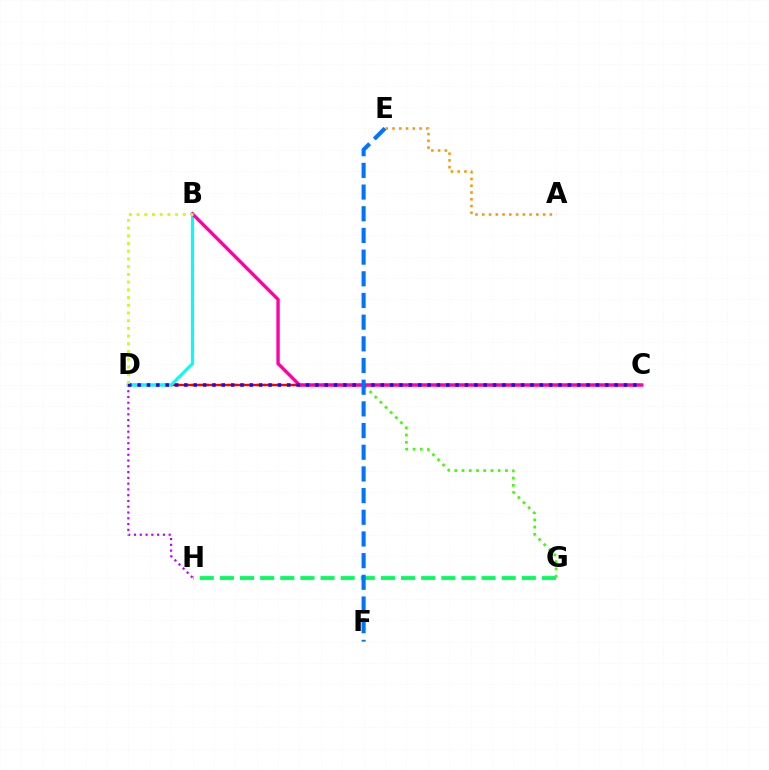{('A', 'E'): [{'color': '#ff9400', 'line_style': 'dotted', 'thickness': 1.84}], ('D', 'G'): [{'color': '#3dff00', 'line_style': 'dotted', 'thickness': 1.97}], ('C', 'D'): [{'color': '#ff0000', 'line_style': 'solid', 'thickness': 1.7}, {'color': '#2500ff', 'line_style': 'dotted', 'thickness': 2.54}], ('G', 'H'): [{'color': '#00ff5c', 'line_style': 'dashed', 'thickness': 2.73}], ('D', 'H'): [{'color': '#b900ff', 'line_style': 'dotted', 'thickness': 1.57}], ('B', 'D'): [{'color': '#00fff6', 'line_style': 'solid', 'thickness': 2.26}, {'color': '#d1ff00', 'line_style': 'dotted', 'thickness': 2.1}], ('B', 'C'): [{'color': '#ff00ac', 'line_style': 'solid', 'thickness': 2.43}], ('E', 'F'): [{'color': '#0074ff', 'line_style': 'dashed', 'thickness': 2.95}]}